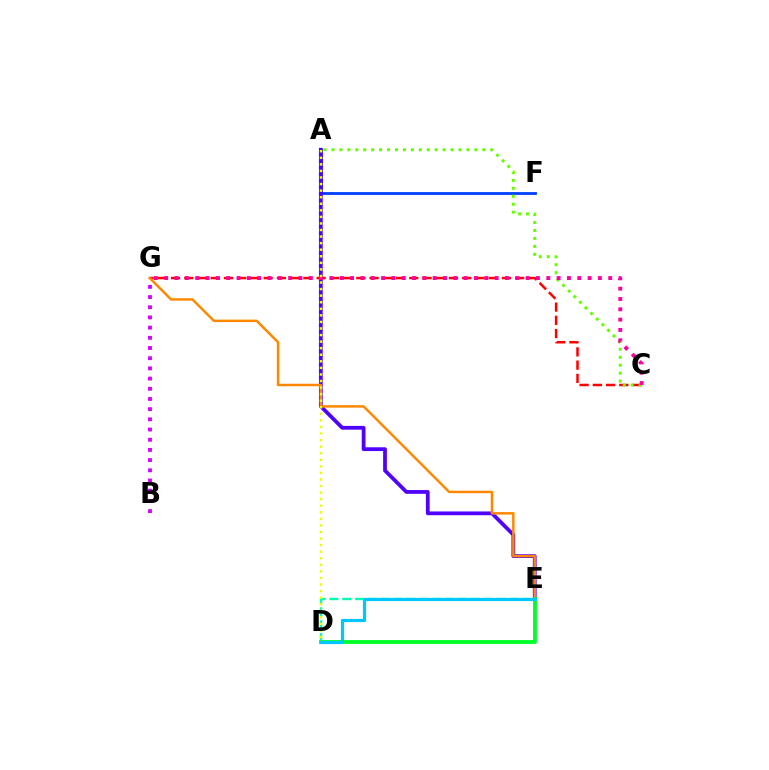{('D', 'E'): [{'color': '#00ffaf', 'line_style': 'dashed', 'thickness': 1.75}, {'color': '#00ff27', 'line_style': 'solid', 'thickness': 2.75}, {'color': '#00c7ff', 'line_style': 'solid', 'thickness': 2.29}], ('A', 'F'): [{'color': '#003fff', 'line_style': 'solid', 'thickness': 2.02}], ('A', 'E'): [{'color': '#4f00ff', 'line_style': 'solid', 'thickness': 2.71}], ('C', 'G'): [{'color': '#ff0000', 'line_style': 'dashed', 'thickness': 1.8}, {'color': '#ff00a0', 'line_style': 'dotted', 'thickness': 2.81}], ('B', 'G'): [{'color': '#d600ff', 'line_style': 'dotted', 'thickness': 2.77}], ('A', 'C'): [{'color': '#66ff00', 'line_style': 'dotted', 'thickness': 2.16}], ('E', 'G'): [{'color': '#ff8800', 'line_style': 'solid', 'thickness': 1.78}], ('A', 'D'): [{'color': '#eeff00', 'line_style': 'dotted', 'thickness': 1.78}]}